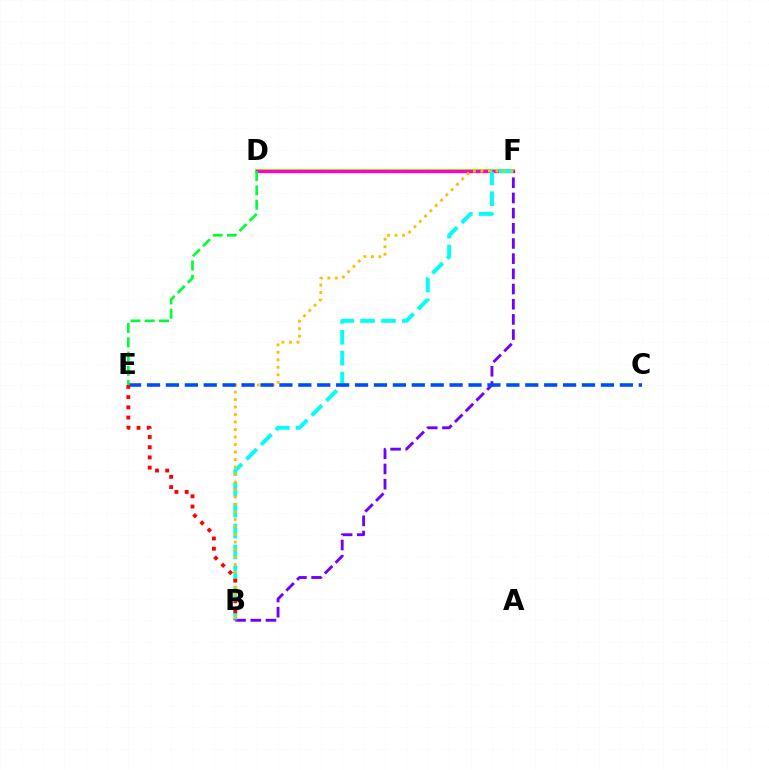{('D', 'F'): [{'color': '#84ff00', 'line_style': 'solid', 'thickness': 2.98}, {'color': '#ff00cf', 'line_style': 'solid', 'thickness': 2.35}], ('B', 'F'): [{'color': '#7200ff', 'line_style': 'dashed', 'thickness': 2.06}, {'color': '#00fff6', 'line_style': 'dashed', 'thickness': 2.84}, {'color': '#ffbd00', 'line_style': 'dotted', 'thickness': 2.04}], ('C', 'E'): [{'color': '#004bff', 'line_style': 'dashed', 'thickness': 2.57}], ('D', 'E'): [{'color': '#00ff39', 'line_style': 'dashed', 'thickness': 1.94}], ('B', 'E'): [{'color': '#ff0000', 'line_style': 'dotted', 'thickness': 2.77}]}